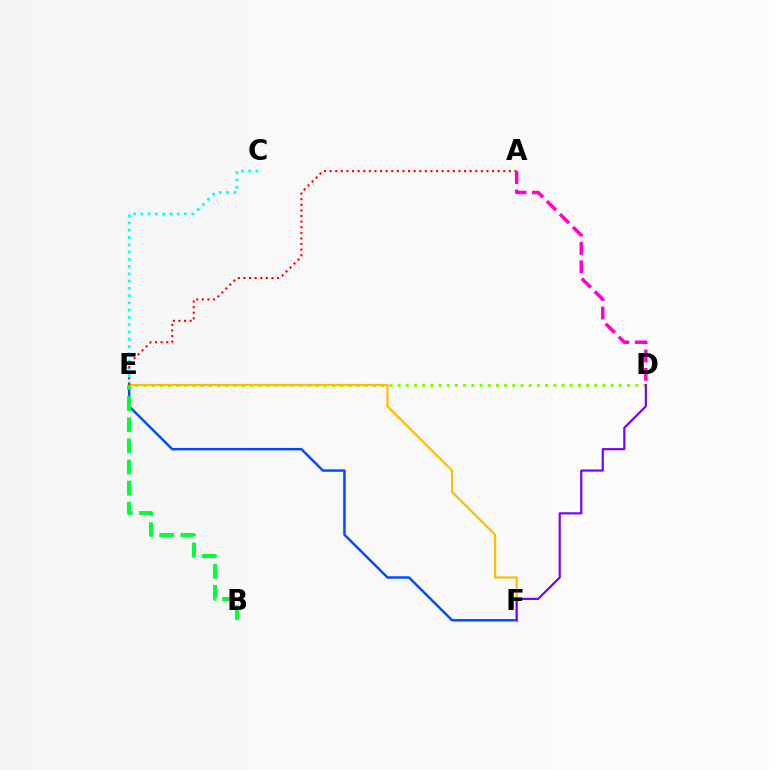{('C', 'E'): [{'color': '#00fff6', 'line_style': 'dotted', 'thickness': 1.97}], ('D', 'E'): [{'color': '#84ff00', 'line_style': 'dotted', 'thickness': 2.23}], ('E', 'F'): [{'color': '#004bff', 'line_style': 'solid', 'thickness': 1.77}, {'color': '#ffbd00', 'line_style': 'solid', 'thickness': 1.57}], ('D', 'F'): [{'color': '#7200ff', 'line_style': 'solid', 'thickness': 1.54}], ('B', 'E'): [{'color': '#00ff39', 'line_style': 'dashed', 'thickness': 2.87}], ('A', 'E'): [{'color': '#ff0000', 'line_style': 'dotted', 'thickness': 1.52}], ('A', 'D'): [{'color': '#ff00cf', 'line_style': 'dashed', 'thickness': 2.5}]}